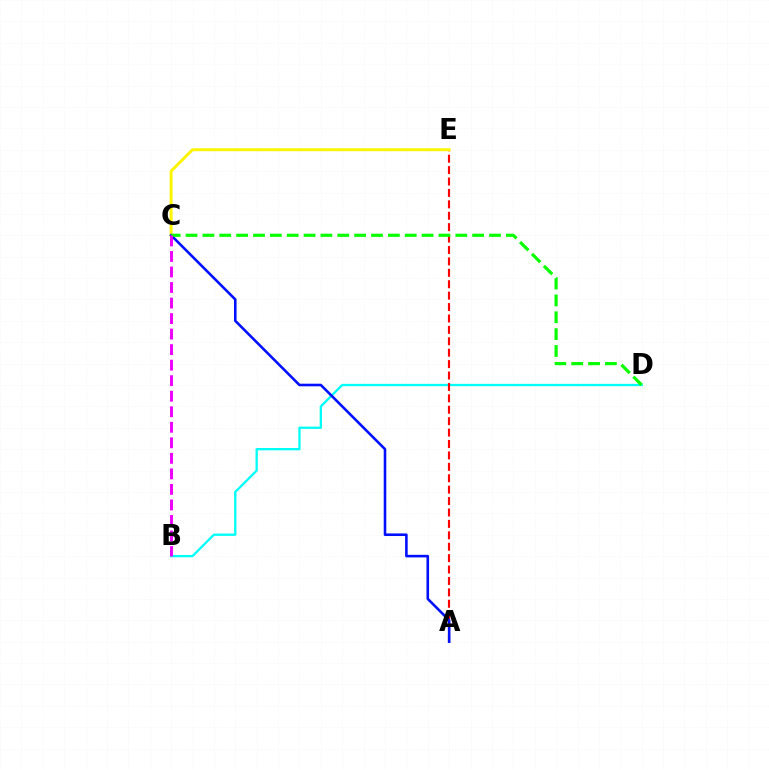{('B', 'D'): [{'color': '#00fff6', 'line_style': 'solid', 'thickness': 1.66}], ('A', 'E'): [{'color': '#ff0000', 'line_style': 'dashed', 'thickness': 1.55}], ('C', 'E'): [{'color': '#fcf500', 'line_style': 'solid', 'thickness': 2.12}], ('A', 'C'): [{'color': '#0010ff', 'line_style': 'solid', 'thickness': 1.87}], ('C', 'D'): [{'color': '#08ff00', 'line_style': 'dashed', 'thickness': 2.29}], ('B', 'C'): [{'color': '#ee00ff', 'line_style': 'dashed', 'thickness': 2.11}]}